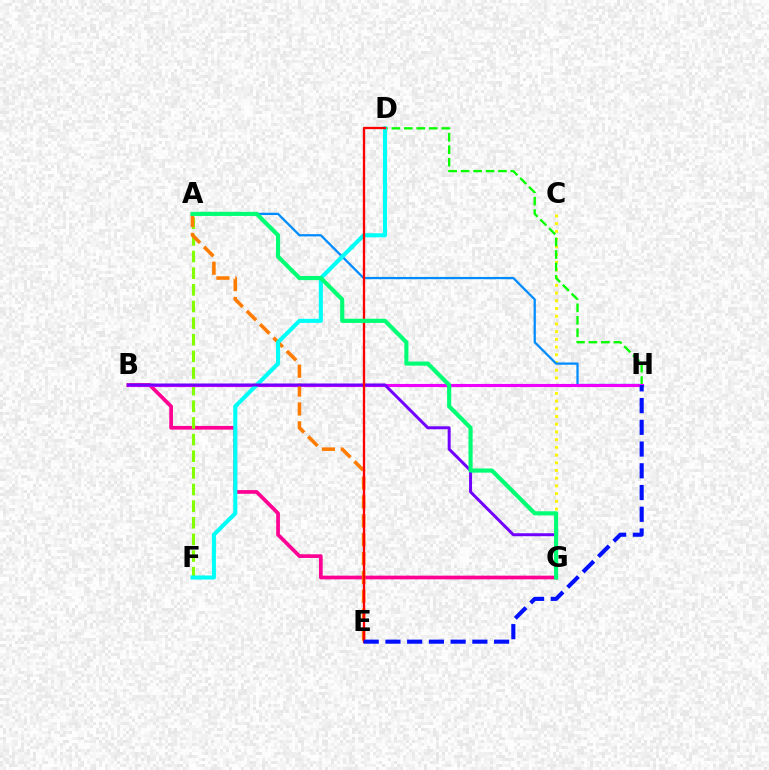{('C', 'G'): [{'color': '#fcf500', 'line_style': 'dotted', 'thickness': 2.1}], ('A', 'H'): [{'color': '#008cff', 'line_style': 'solid', 'thickness': 1.63}], ('B', 'G'): [{'color': '#ff0094', 'line_style': 'solid', 'thickness': 2.66}, {'color': '#7200ff', 'line_style': 'solid', 'thickness': 2.15}], ('D', 'H'): [{'color': '#08ff00', 'line_style': 'dashed', 'thickness': 1.69}], ('A', 'F'): [{'color': '#84ff00', 'line_style': 'dashed', 'thickness': 2.26}], ('B', 'H'): [{'color': '#ee00ff', 'line_style': 'solid', 'thickness': 2.24}], ('A', 'E'): [{'color': '#ff7c00', 'line_style': 'dashed', 'thickness': 2.56}], ('D', 'F'): [{'color': '#00fff6', 'line_style': 'solid', 'thickness': 2.94}], ('D', 'E'): [{'color': '#ff0000', 'line_style': 'solid', 'thickness': 1.68}], ('E', 'H'): [{'color': '#0010ff', 'line_style': 'dashed', 'thickness': 2.95}], ('A', 'G'): [{'color': '#00ff74', 'line_style': 'solid', 'thickness': 2.98}]}